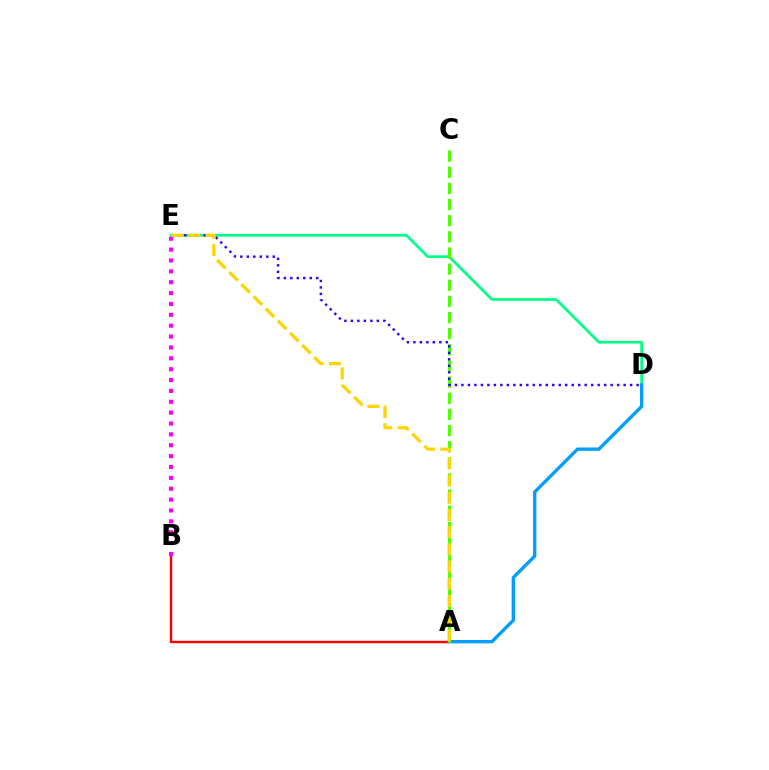{('D', 'E'): [{'color': '#00ff86', 'line_style': 'solid', 'thickness': 1.96}, {'color': '#3700ff', 'line_style': 'dotted', 'thickness': 1.76}], ('A', 'B'): [{'color': '#ff0000', 'line_style': 'solid', 'thickness': 1.72}], ('A', 'D'): [{'color': '#009eff', 'line_style': 'solid', 'thickness': 2.4}], ('A', 'C'): [{'color': '#4fff00', 'line_style': 'dashed', 'thickness': 2.19}], ('B', 'E'): [{'color': '#ff00ed', 'line_style': 'dotted', 'thickness': 2.95}], ('A', 'E'): [{'color': '#ffd500', 'line_style': 'dashed', 'thickness': 2.34}]}